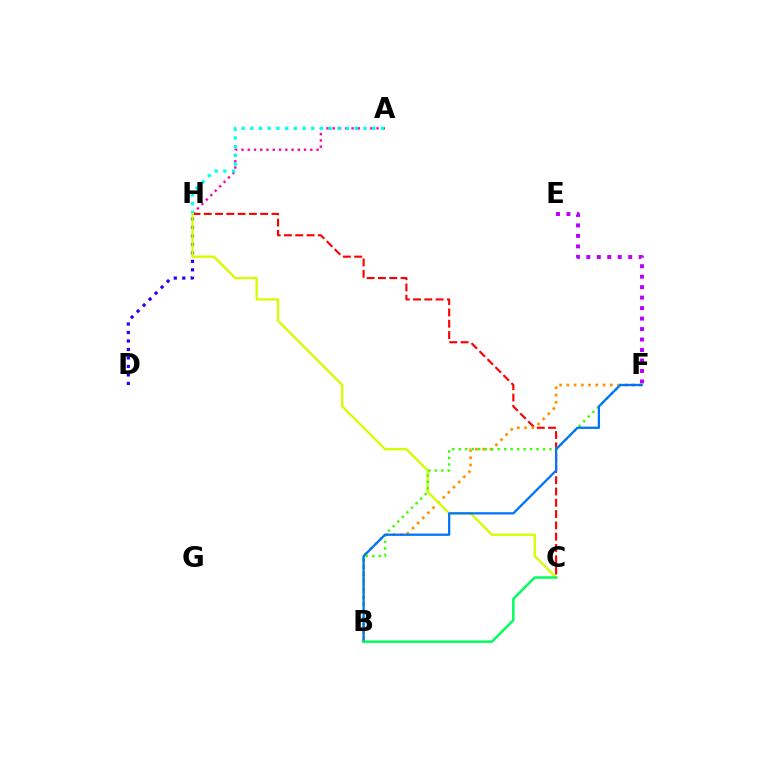{('C', 'H'): [{'color': '#ff0000', 'line_style': 'dashed', 'thickness': 1.53}, {'color': '#d1ff00', 'line_style': 'solid', 'thickness': 1.67}], ('E', 'F'): [{'color': '#b900ff', 'line_style': 'dotted', 'thickness': 2.85}], ('A', 'H'): [{'color': '#ff00ac', 'line_style': 'dotted', 'thickness': 1.7}, {'color': '#00fff6', 'line_style': 'dotted', 'thickness': 2.37}], ('B', 'F'): [{'color': '#ff9400', 'line_style': 'dotted', 'thickness': 1.97}, {'color': '#3dff00', 'line_style': 'dotted', 'thickness': 1.76}, {'color': '#0074ff', 'line_style': 'solid', 'thickness': 1.64}], ('D', 'H'): [{'color': '#2500ff', 'line_style': 'dotted', 'thickness': 2.3}], ('B', 'C'): [{'color': '#00ff5c', 'line_style': 'solid', 'thickness': 1.79}]}